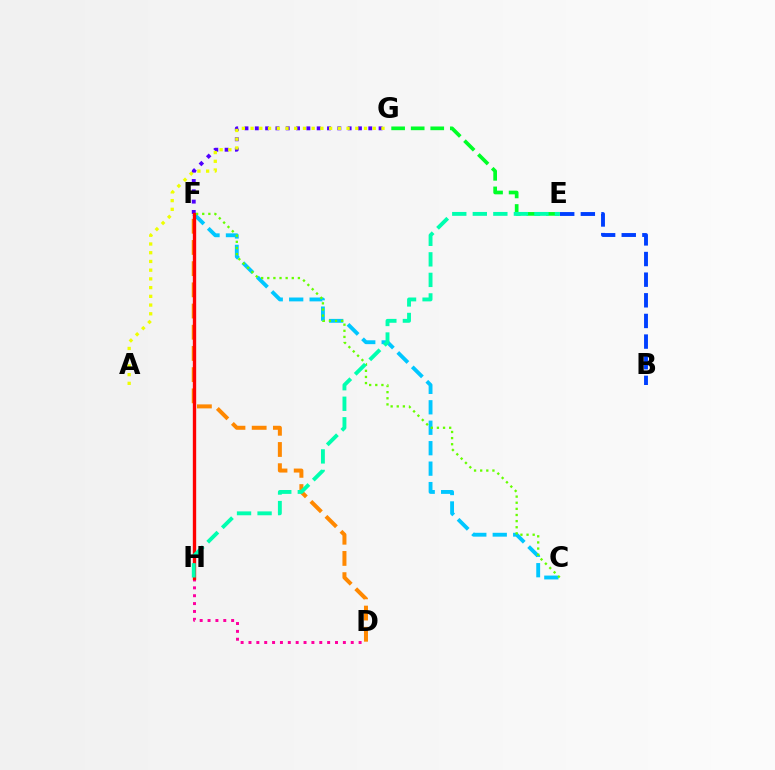{('D', 'H'): [{'color': '#ff00a0', 'line_style': 'dotted', 'thickness': 2.14}], ('D', 'F'): [{'color': '#ff8800', 'line_style': 'dashed', 'thickness': 2.88}], ('F', 'G'): [{'color': '#4f00ff', 'line_style': 'dotted', 'thickness': 2.8}], ('F', 'H'): [{'color': '#d600ff', 'line_style': 'solid', 'thickness': 1.92}, {'color': '#ff0000', 'line_style': 'solid', 'thickness': 2.41}], ('A', 'G'): [{'color': '#eeff00', 'line_style': 'dotted', 'thickness': 2.37}], ('E', 'G'): [{'color': '#00ff27', 'line_style': 'dashed', 'thickness': 2.66}], ('B', 'E'): [{'color': '#003fff', 'line_style': 'dashed', 'thickness': 2.8}], ('C', 'F'): [{'color': '#00c7ff', 'line_style': 'dashed', 'thickness': 2.78}, {'color': '#66ff00', 'line_style': 'dotted', 'thickness': 1.66}], ('E', 'H'): [{'color': '#00ffaf', 'line_style': 'dashed', 'thickness': 2.79}]}